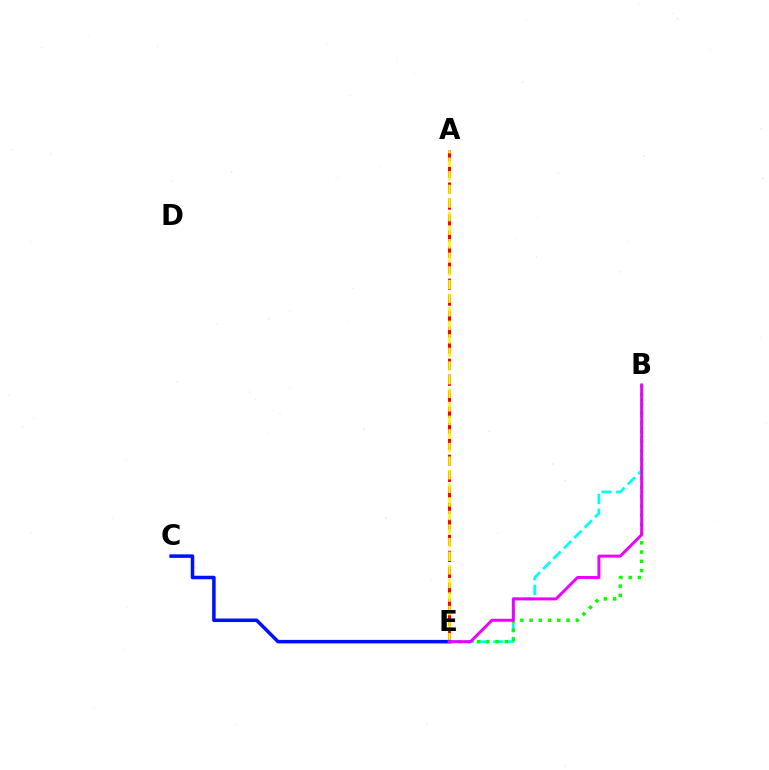{('A', 'E'): [{'color': '#ff0000', 'line_style': 'dashed', 'thickness': 2.18}, {'color': '#fcf500', 'line_style': 'dashed', 'thickness': 1.85}], ('B', 'E'): [{'color': '#00fff6', 'line_style': 'dashed', 'thickness': 2.0}, {'color': '#08ff00', 'line_style': 'dotted', 'thickness': 2.51}, {'color': '#ee00ff', 'line_style': 'solid', 'thickness': 2.14}], ('C', 'E'): [{'color': '#0010ff', 'line_style': 'solid', 'thickness': 2.54}]}